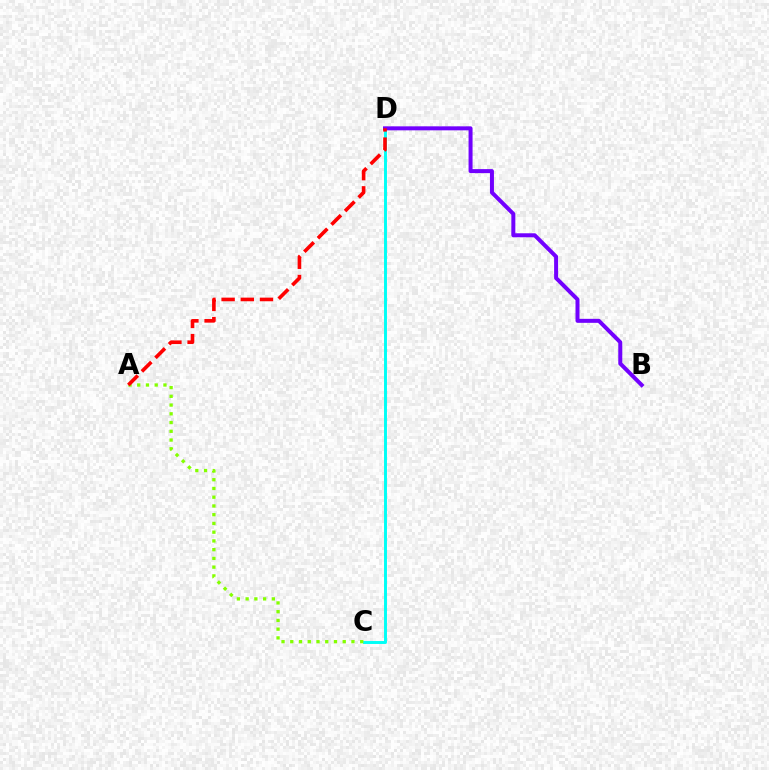{('C', 'D'): [{'color': '#00fff6', 'line_style': 'solid', 'thickness': 2.11}], ('B', 'D'): [{'color': '#7200ff', 'line_style': 'solid', 'thickness': 2.88}], ('A', 'C'): [{'color': '#84ff00', 'line_style': 'dotted', 'thickness': 2.38}], ('A', 'D'): [{'color': '#ff0000', 'line_style': 'dashed', 'thickness': 2.61}]}